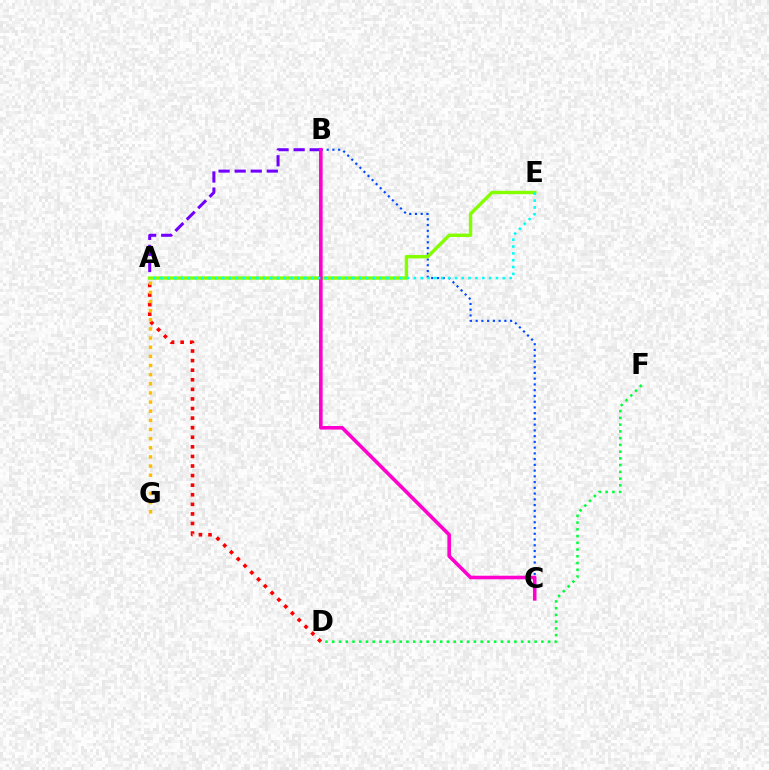{('B', 'C'): [{'color': '#004bff', 'line_style': 'dotted', 'thickness': 1.56}, {'color': '#ff00cf', 'line_style': 'solid', 'thickness': 2.58}], ('D', 'F'): [{'color': '#00ff39', 'line_style': 'dotted', 'thickness': 1.83}], ('A', 'B'): [{'color': '#7200ff', 'line_style': 'dashed', 'thickness': 2.18}], ('A', 'E'): [{'color': '#84ff00', 'line_style': 'solid', 'thickness': 2.46}, {'color': '#00fff6', 'line_style': 'dotted', 'thickness': 1.86}], ('A', 'D'): [{'color': '#ff0000', 'line_style': 'dotted', 'thickness': 2.6}], ('A', 'G'): [{'color': '#ffbd00', 'line_style': 'dotted', 'thickness': 2.48}]}